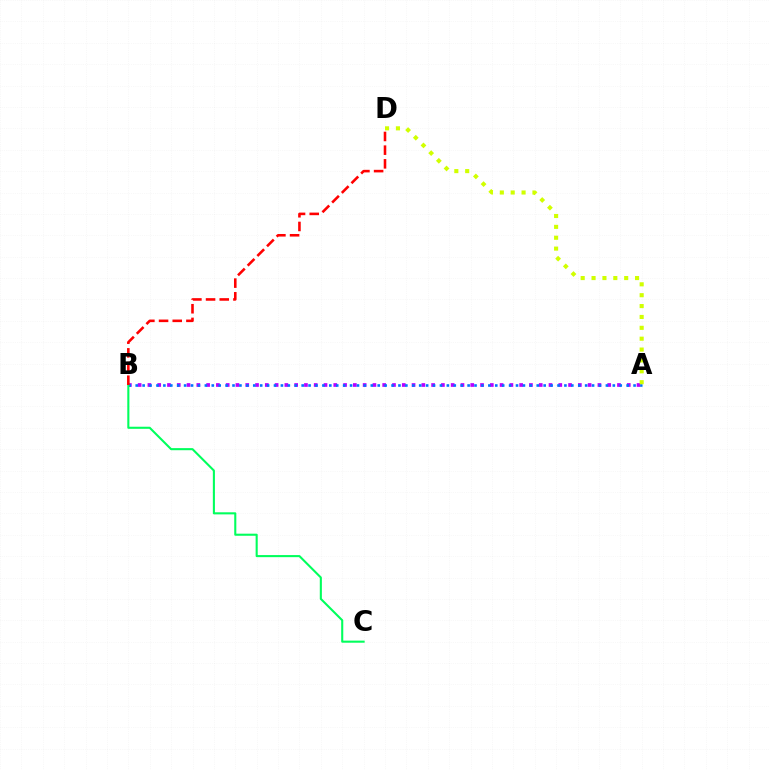{('A', 'B'): [{'color': '#b900ff', 'line_style': 'dotted', 'thickness': 2.66}, {'color': '#0074ff', 'line_style': 'dotted', 'thickness': 1.88}], ('B', 'C'): [{'color': '#00ff5c', 'line_style': 'solid', 'thickness': 1.5}], ('A', 'D'): [{'color': '#d1ff00', 'line_style': 'dotted', 'thickness': 2.95}], ('B', 'D'): [{'color': '#ff0000', 'line_style': 'dashed', 'thickness': 1.86}]}